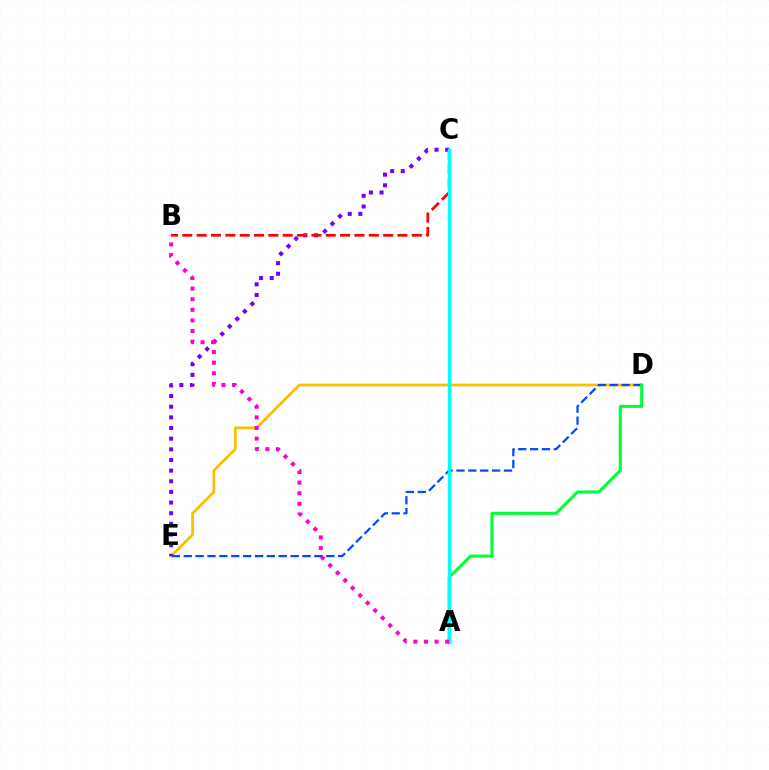{('D', 'E'): [{'color': '#ffbd00', 'line_style': 'solid', 'thickness': 1.97}, {'color': '#004bff', 'line_style': 'dashed', 'thickness': 1.61}], ('C', 'E'): [{'color': '#7200ff', 'line_style': 'dotted', 'thickness': 2.89}], ('B', 'C'): [{'color': '#ff0000', 'line_style': 'dashed', 'thickness': 1.95}], ('A', 'D'): [{'color': '#00ff39', 'line_style': 'solid', 'thickness': 2.21}], ('A', 'C'): [{'color': '#84ff00', 'line_style': 'dotted', 'thickness': 1.51}, {'color': '#00fff6', 'line_style': 'solid', 'thickness': 2.45}], ('A', 'B'): [{'color': '#ff00cf', 'line_style': 'dotted', 'thickness': 2.88}]}